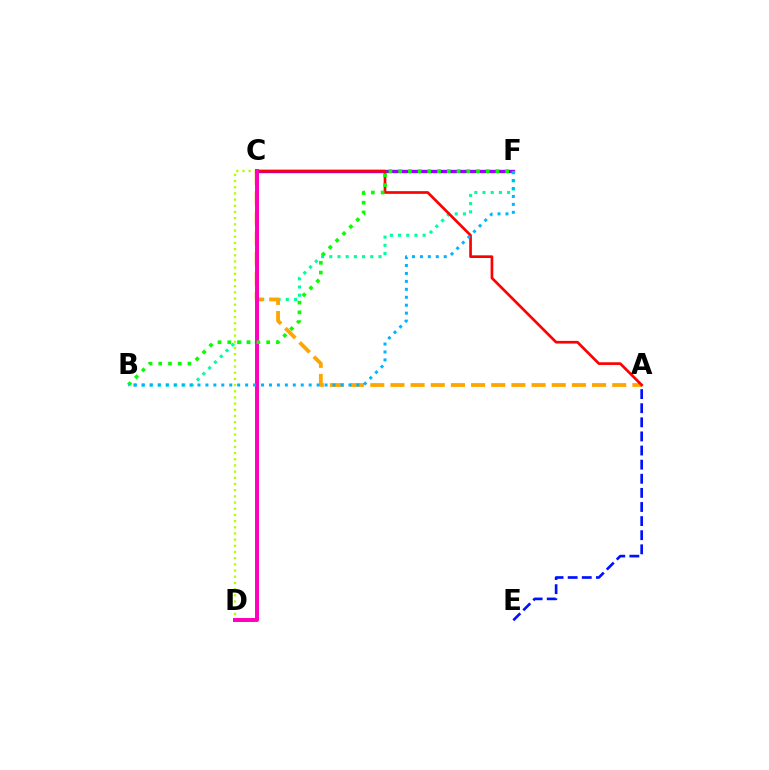{('C', 'F'): [{'color': '#9b00ff', 'line_style': 'solid', 'thickness': 2.42}], ('B', 'F'): [{'color': '#00ff9d', 'line_style': 'dotted', 'thickness': 2.23}, {'color': '#08ff00', 'line_style': 'dotted', 'thickness': 2.64}, {'color': '#00b5ff', 'line_style': 'dotted', 'thickness': 2.16}], ('A', 'E'): [{'color': '#0010ff', 'line_style': 'dashed', 'thickness': 1.92}], ('C', 'D'): [{'color': '#b3ff00', 'line_style': 'dotted', 'thickness': 1.68}, {'color': '#ff00bd', 'line_style': 'solid', 'thickness': 2.86}], ('A', 'C'): [{'color': '#ffa500', 'line_style': 'dashed', 'thickness': 2.74}, {'color': '#ff0000', 'line_style': 'solid', 'thickness': 1.93}]}